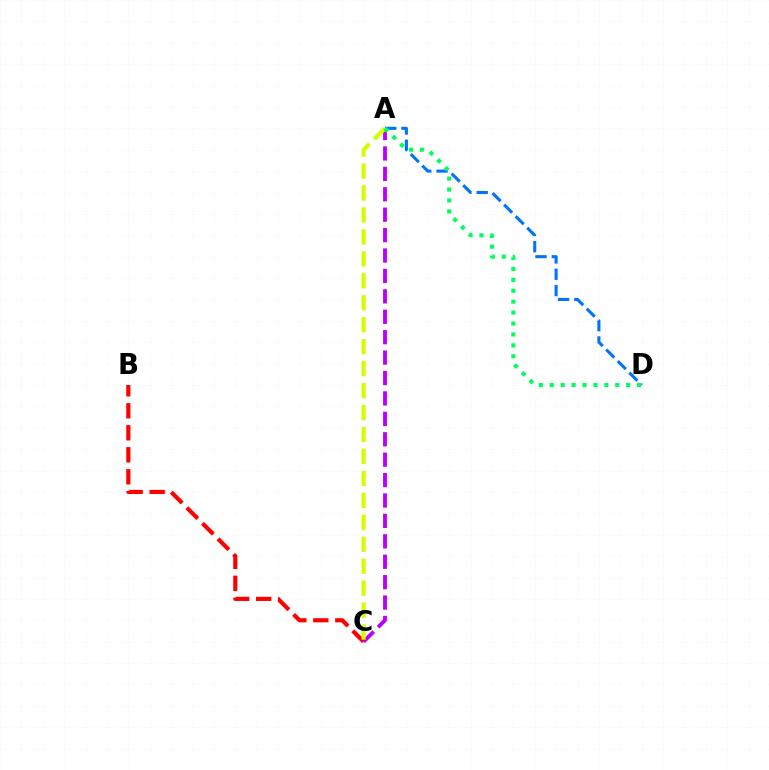{('B', 'C'): [{'color': '#ff0000', 'line_style': 'dashed', 'thickness': 2.99}], ('A', 'C'): [{'color': '#b900ff', 'line_style': 'dashed', 'thickness': 2.77}, {'color': '#d1ff00', 'line_style': 'dashed', 'thickness': 2.98}], ('A', 'D'): [{'color': '#0074ff', 'line_style': 'dashed', 'thickness': 2.22}, {'color': '#00ff5c', 'line_style': 'dotted', 'thickness': 2.97}]}